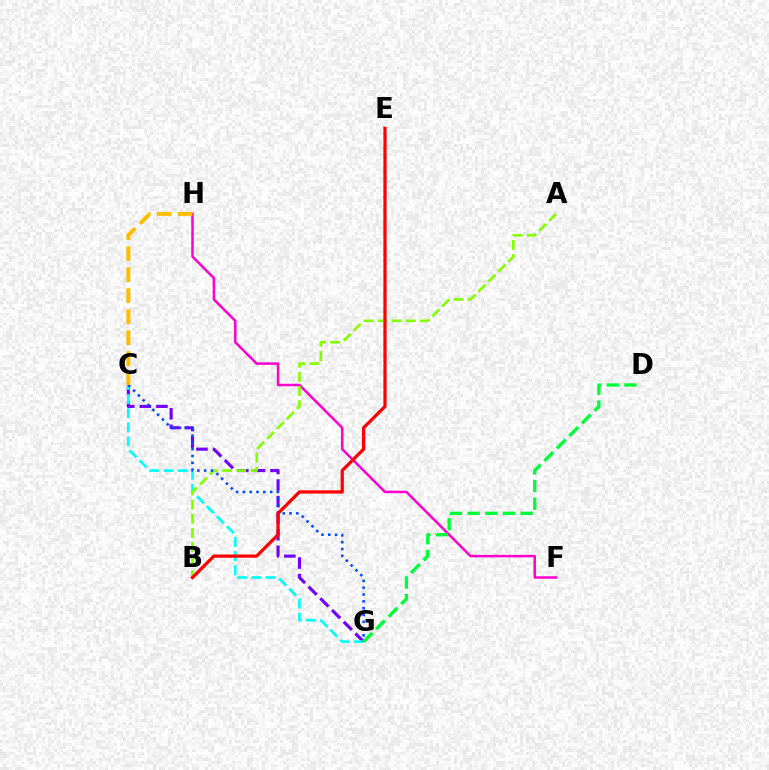{('C', 'G'): [{'color': '#7200ff', 'line_style': 'dashed', 'thickness': 2.25}, {'color': '#00fff6', 'line_style': 'dashed', 'thickness': 1.92}, {'color': '#004bff', 'line_style': 'dotted', 'thickness': 1.85}], ('F', 'H'): [{'color': '#ff00cf', 'line_style': 'solid', 'thickness': 1.8}], ('A', 'B'): [{'color': '#84ff00', 'line_style': 'dashed', 'thickness': 1.91}], ('B', 'E'): [{'color': '#ff0000', 'line_style': 'solid', 'thickness': 2.33}], ('D', 'G'): [{'color': '#00ff39', 'line_style': 'dashed', 'thickness': 2.4}], ('C', 'H'): [{'color': '#ffbd00', 'line_style': 'dashed', 'thickness': 2.85}]}